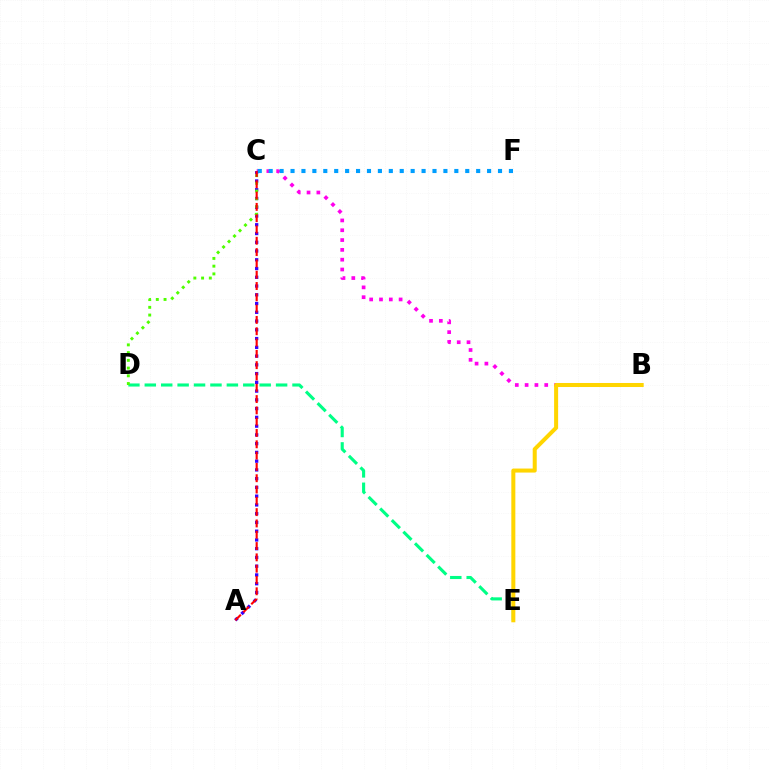{('D', 'E'): [{'color': '#00ff86', 'line_style': 'dashed', 'thickness': 2.23}], ('B', 'C'): [{'color': '#ff00ed', 'line_style': 'dotted', 'thickness': 2.67}], ('A', 'C'): [{'color': '#3700ff', 'line_style': 'dotted', 'thickness': 2.38}, {'color': '#ff0000', 'line_style': 'dashed', 'thickness': 1.54}], ('C', 'F'): [{'color': '#009eff', 'line_style': 'dotted', 'thickness': 2.97}], ('B', 'E'): [{'color': '#ffd500', 'line_style': 'solid', 'thickness': 2.9}], ('C', 'D'): [{'color': '#4fff00', 'line_style': 'dotted', 'thickness': 2.1}]}